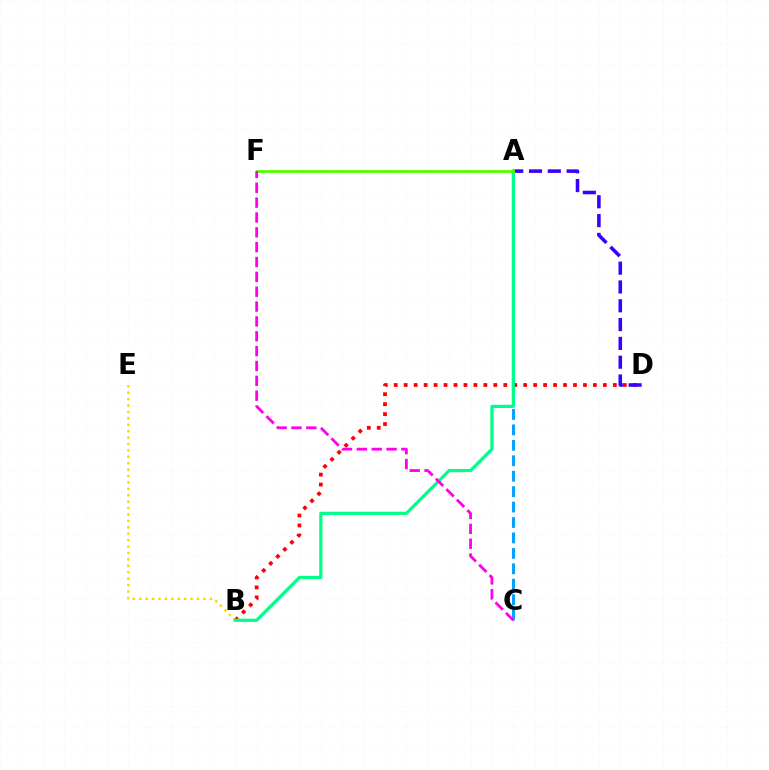{('B', 'D'): [{'color': '#ff0000', 'line_style': 'dotted', 'thickness': 2.71}], ('A', 'D'): [{'color': '#3700ff', 'line_style': 'dashed', 'thickness': 2.56}], ('A', 'C'): [{'color': '#009eff', 'line_style': 'dashed', 'thickness': 2.1}], ('B', 'E'): [{'color': '#ffd500', 'line_style': 'dotted', 'thickness': 1.74}], ('A', 'B'): [{'color': '#00ff86', 'line_style': 'solid', 'thickness': 2.31}], ('A', 'F'): [{'color': '#4fff00', 'line_style': 'solid', 'thickness': 1.99}], ('C', 'F'): [{'color': '#ff00ed', 'line_style': 'dashed', 'thickness': 2.02}]}